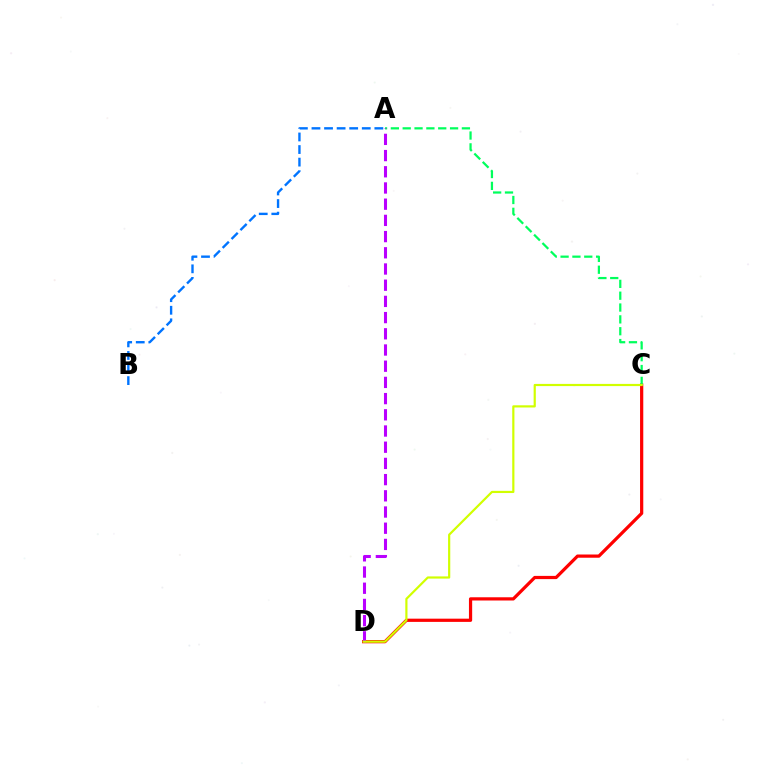{('C', 'D'): [{'color': '#ff0000', 'line_style': 'solid', 'thickness': 2.32}, {'color': '#d1ff00', 'line_style': 'solid', 'thickness': 1.57}], ('A', 'C'): [{'color': '#00ff5c', 'line_style': 'dashed', 'thickness': 1.61}], ('A', 'D'): [{'color': '#b900ff', 'line_style': 'dashed', 'thickness': 2.2}], ('A', 'B'): [{'color': '#0074ff', 'line_style': 'dashed', 'thickness': 1.71}]}